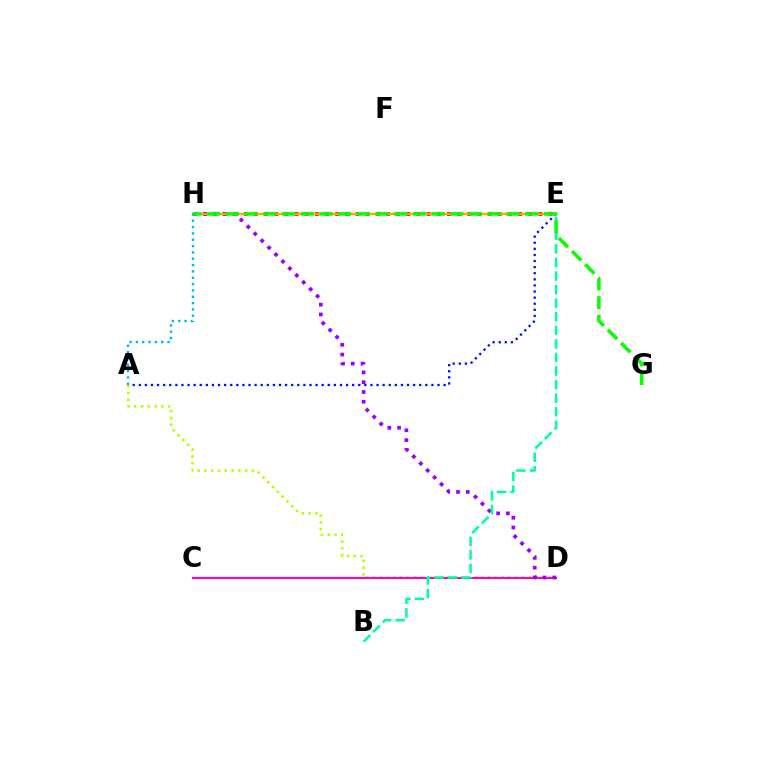{('E', 'H'): [{'color': '#ff0000', 'line_style': 'dotted', 'thickness': 2.76}, {'color': '#ffa500', 'line_style': 'solid', 'thickness': 1.67}], ('A', 'E'): [{'color': '#0010ff', 'line_style': 'dotted', 'thickness': 1.66}], ('A', 'D'): [{'color': '#b3ff00', 'line_style': 'dotted', 'thickness': 1.84}], ('C', 'D'): [{'color': '#ff00bd', 'line_style': 'solid', 'thickness': 1.53}], ('D', 'H'): [{'color': '#9b00ff', 'line_style': 'dotted', 'thickness': 2.66}], ('B', 'E'): [{'color': '#00ff9d', 'line_style': 'dashed', 'thickness': 1.84}], ('G', 'H'): [{'color': '#08ff00', 'line_style': 'dashed', 'thickness': 2.54}], ('A', 'H'): [{'color': '#00b5ff', 'line_style': 'dotted', 'thickness': 1.72}]}